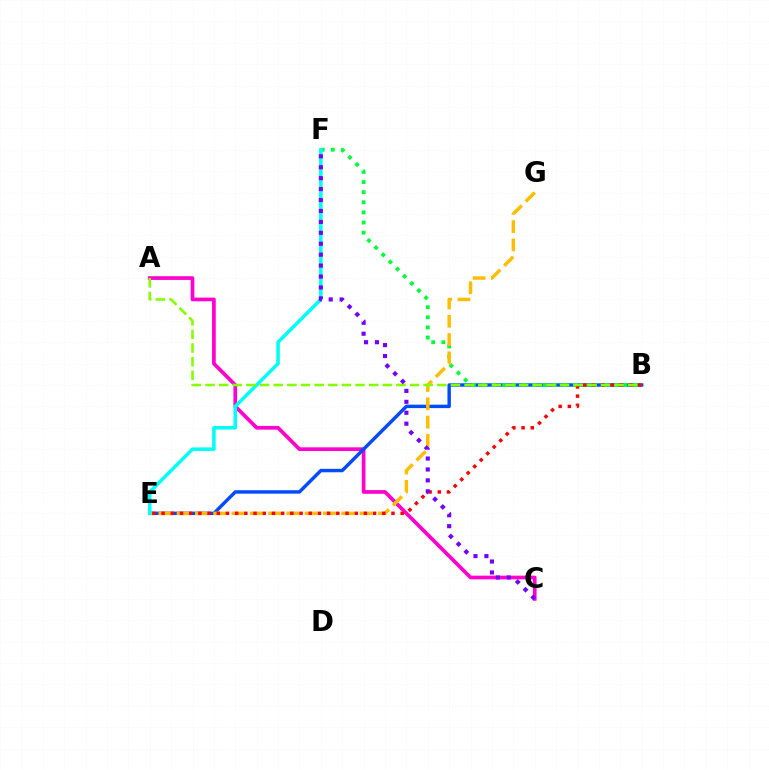{('A', 'C'): [{'color': '#ff00cf', 'line_style': 'solid', 'thickness': 2.67}], ('B', 'E'): [{'color': '#004bff', 'line_style': 'solid', 'thickness': 2.47}, {'color': '#ff0000', 'line_style': 'dotted', 'thickness': 2.5}], ('B', 'F'): [{'color': '#00ff39', 'line_style': 'dotted', 'thickness': 2.75}], ('E', 'G'): [{'color': '#ffbd00', 'line_style': 'dashed', 'thickness': 2.48}], ('E', 'F'): [{'color': '#00fff6', 'line_style': 'solid', 'thickness': 2.55}], ('A', 'B'): [{'color': '#84ff00', 'line_style': 'dashed', 'thickness': 1.85}], ('C', 'F'): [{'color': '#7200ff', 'line_style': 'dotted', 'thickness': 2.97}]}